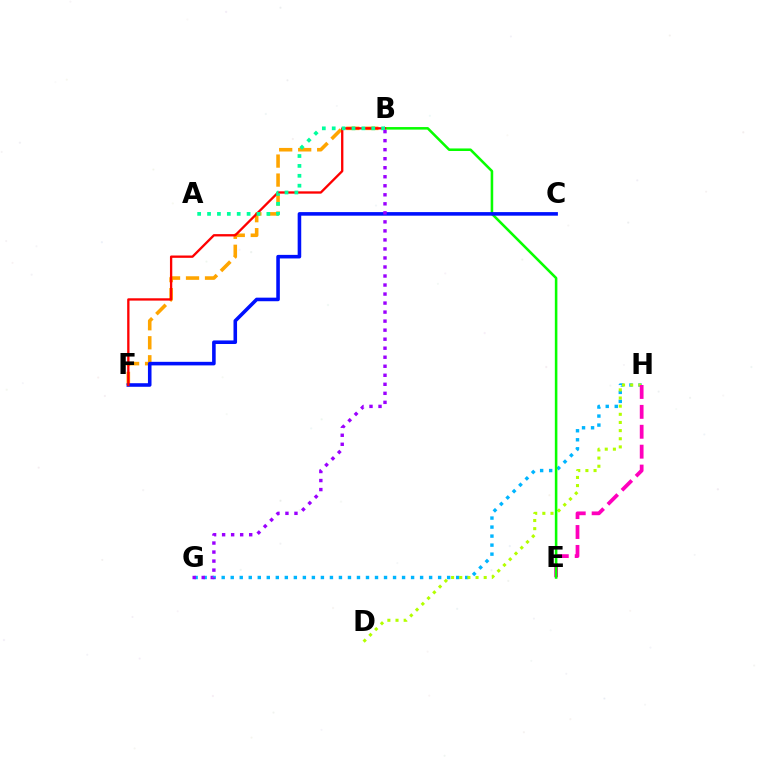{('G', 'H'): [{'color': '#00b5ff', 'line_style': 'dotted', 'thickness': 2.45}], ('B', 'F'): [{'color': '#ffa500', 'line_style': 'dashed', 'thickness': 2.58}, {'color': '#ff0000', 'line_style': 'solid', 'thickness': 1.67}], ('D', 'H'): [{'color': '#b3ff00', 'line_style': 'dotted', 'thickness': 2.21}], ('E', 'H'): [{'color': '#ff00bd', 'line_style': 'dashed', 'thickness': 2.7}], ('B', 'E'): [{'color': '#08ff00', 'line_style': 'solid', 'thickness': 1.84}], ('C', 'F'): [{'color': '#0010ff', 'line_style': 'solid', 'thickness': 2.57}], ('A', 'B'): [{'color': '#00ff9d', 'line_style': 'dotted', 'thickness': 2.69}], ('B', 'G'): [{'color': '#9b00ff', 'line_style': 'dotted', 'thickness': 2.45}]}